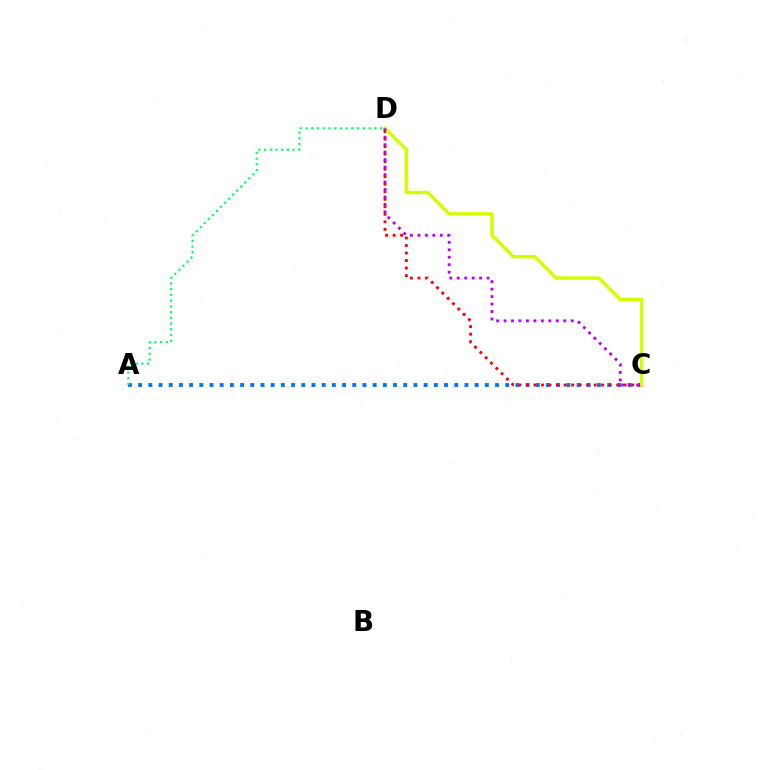{('A', 'C'): [{'color': '#0074ff', 'line_style': 'dotted', 'thickness': 2.77}], ('A', 'D'): [{'color': '#00ff5c', 'line_style': 'dotted', 'thickness': 1.56}], ('C', 'D'): [{'color': '#ff0000', 'line_style': 'dotted', 'thickness': 2.04}, {'color': '#d1ff00', 'line_style': 'solid', 'thickness': 2.49}, {'color': '#b900ff', 'line_style': 'dotted', 'thickness': 2.03}]}